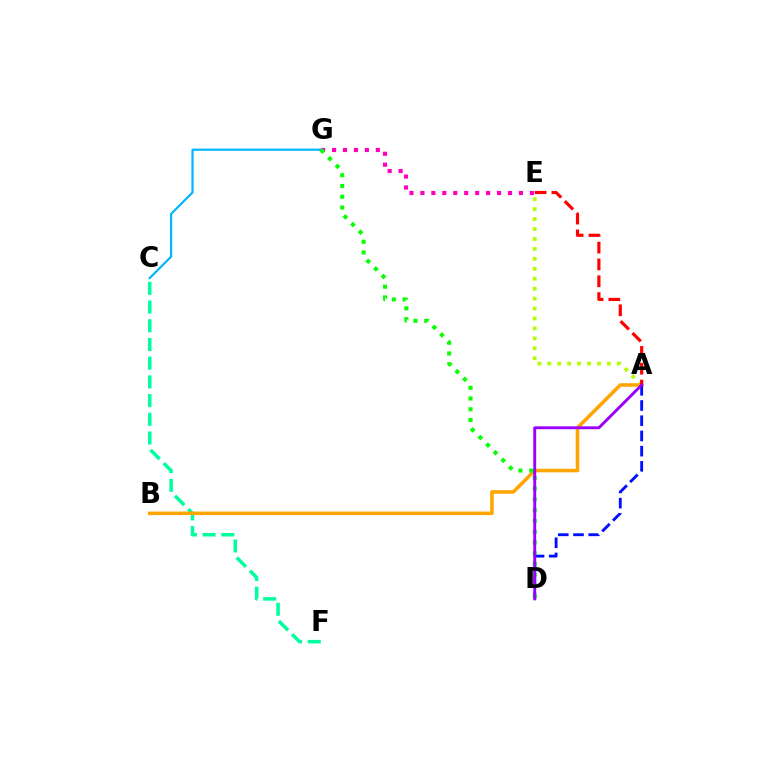{('A', 'E'): [{'color': '#b3ff00', 'line_style': 'dotted', 'thickness': 2.7}, {'color': '#ff0000', 'line_style': 'dashed', 'thickness': 2.28}], ('E', 'G'): [{'color': '#ff00bd', 'line_style': 'dotted', 'thickness': 2.97}], ('C', 'F'): [{'color': '#00ff9d', 'line_style': 'dashed', 'thickness': 2.54}], ('C', 'G'): [{'color': '#00b5ff', 'line_style': 'solid', 'thickness': 1.57}], ('A', 'B'): [{'color': '#ffa500', 'line_style': 'solid', 'thickness': 2.56}], ('A', 'D'): [{'color': '#0010ff', 'line_style': 'dashed', 'thickness': 2.07}, {'color': '#9b00ff', 'line_style': 'solid', 'thickness': 2.09}], ('D', 'G'): [{'color': '#08ff00', 'line_style': 'dotted', 'thickness': 2.93}]}